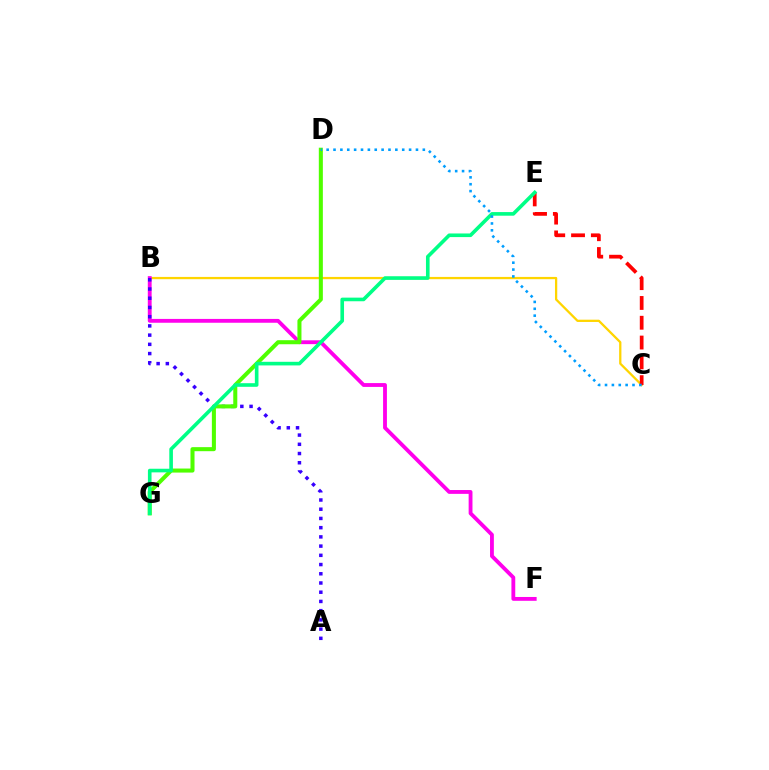{('B', 'C'): [{'color': '#ffd500', 'line_style': 'solid', 'thickness': 1.64}], ('B', 'F'): [{'color': '#ff00ed', 'line_style': 'solid', 'thickness': 2.76}], ('C', 'E'): [{'color': '#ff0000', 'line_style': 'dashed', 'thickness': 2.69}], ('A', 'B'): [{'color': '#3700ff', 'line_style': 'dotted', 'thickness': 2.51}], ('D', 'G'): [{'color': '#4fff00', 'line_style': 'solid', 'thickness': 2.91}], ('E', 'G'): [{'color': '#00ff86', 'line_style': 'solid', 'thickness': 2.61}], ('C', 'D'): [{'color': '#009eff', 'line_style': 'dotted', 'thickness': 1.87}]}